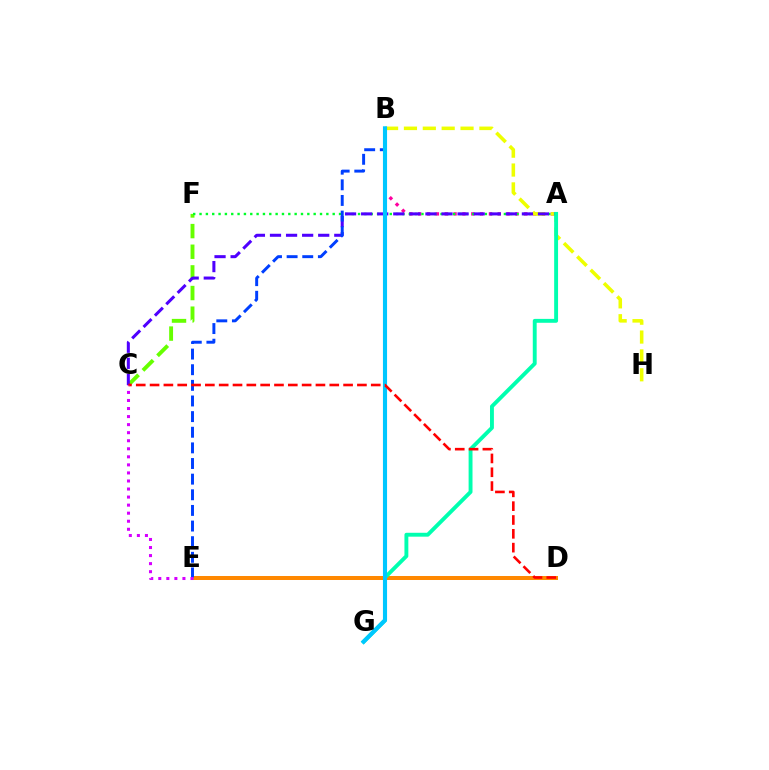{('D', 'E'): [{'color': '#ff8800', 'line_style': 'solid', 'thickness': 2.88}], ('A', 'B'): [{'color': '#ff00a0', 'line_style': 'dotted', 'thickness': 2.4}], ('C', 'F'): [{'color': '#66ff00', 'line_style': 'dashed', 'thickness': 2.8}], ('A', 'F'): [{'color': '#00ff27', 'line_style': 'dotted', 'thickness': 1.72}], ('B', 'H'): [{'color': '#eeff00', 'line_style': 'dashed', 'thickness': 2.56}], ('A', 'C'): [{'color': '#4f00ff', 'line_style': 'dashed', 'thickness': 2.18}], ('B', 'E'): [{'color': '#003fff', 'line_style': 'dashed', 'thickness': 2.12}], ('A', 'G'): [{'color': '#00ffaf', 'line_style': 'solid', 'thickness': 2.8}], ('B', 'G'): [{'color': '#00c7ff', 'line_style': 'solid', 'thickness': 2.96}], ('C', 'D'): [{'color': '#ff0000', 'line_style': 'dashed', 'thickness': 1.88}], ('C', 'E'): [{'color': '#d600ff', 'line_style': 'dotted', 'thickness': 2.19}]}